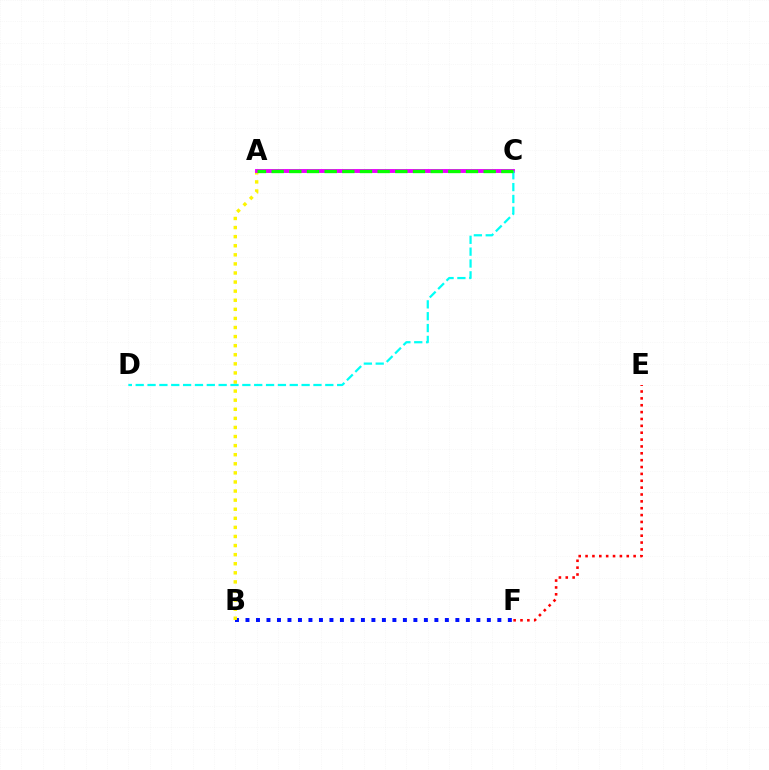{('B', 'F'): [{'color': '#0010ff', 'line_style': 'dotted', 'thickness': 2.85}], ('E', 'F'): [{'color': '#ff0000', 'line_style': 'dotted', 'thickness': 1.87}], ('A', 'B'): [{'color': '#fcf500', 'line_style': 'dotted', 'thickness': 2.47}], ('A', 'C'): [{'color': '#ee00ff', 'line_style': 'solid', 'thickness': 2.81}, {'color': '#08ff00', 'line_style': 'dashed', 'thickness': 2.4}], ('C', 'D'): [{'color': '#00fff6', 'line_style': 'dashed', 'thickness': 1.61}]}